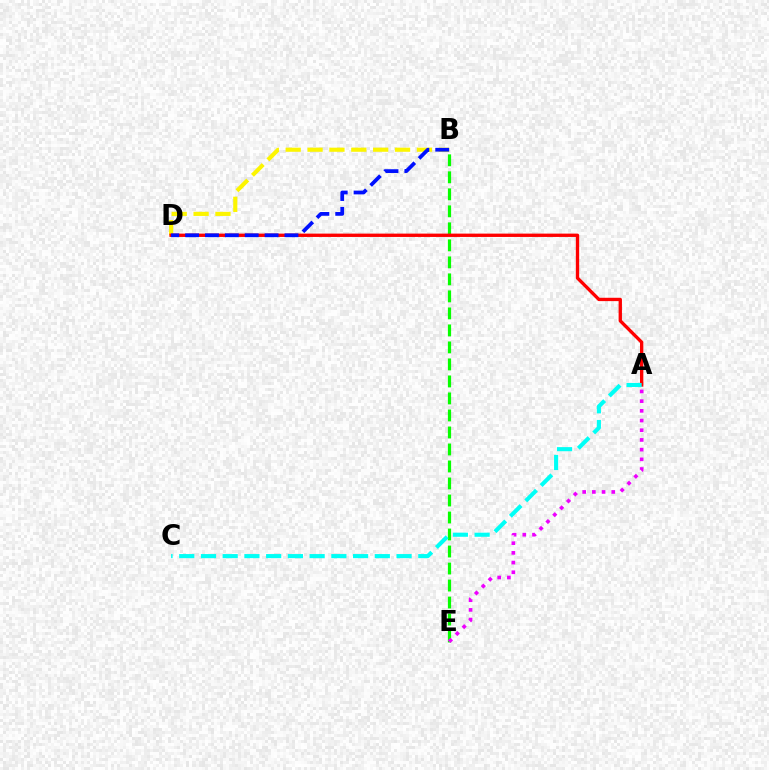{('B', 'D'): [{'color': '#fcf500', 'line_style': 'dashed', 'thickness': 2.97}, {'color': '#0010ff', 'line_style': 'dashed', 'thickness': 2.7}], ('B', 'E'): [{'color': '#08ff00', 'line_style': 'dashed', 'thickness': 2.31}], ('A', 'D'): [{'color': '#ff0000', 'line_style': 'solid', 'thickness': 2.4}], ('A', 'E'): [{'color': '#ee00ff', 'line_style': 'dotted', 'thickness': 2.64}], ('A', 'C'): [{'color': '#00fff6', 'line_style': 'dashed', 'thickness': 2.95}]}